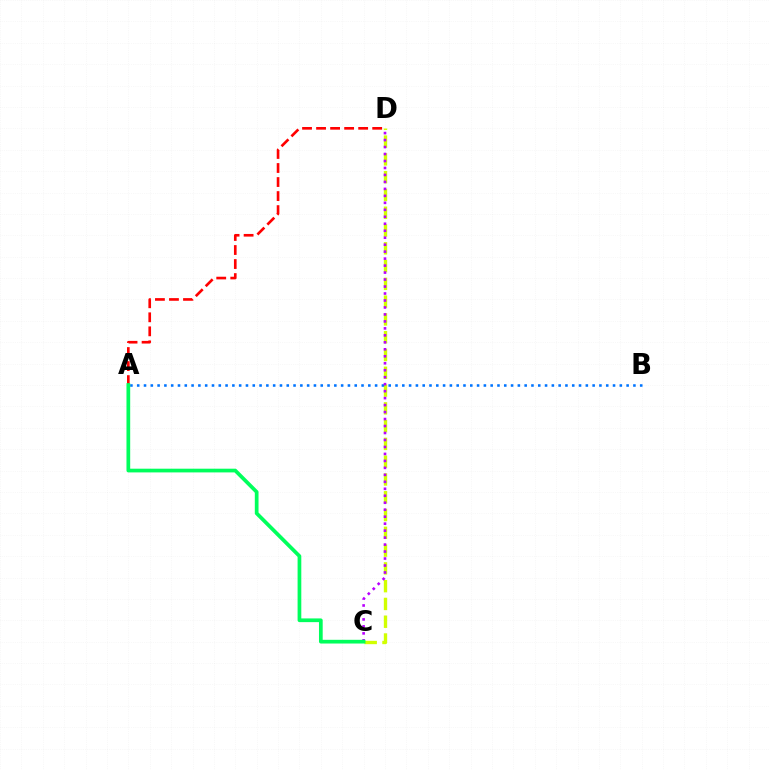{('C', 'D'): [{'color': '#d1ff00', 'line_style': 'dashed', 'thickness': 2.42}, {'color': '#b900ff', 'line_style': 'dotted', 'thickness': 1.89}], ('A', 'B'): [{'color': '#0074ff', 'line_style': 'dotted', 'thickness': 1.85}], ('A', 'D'): [{'color': '#ff0000', 'line_style': 'dashed', 'thickness': 1.91}], ('A', 'C'): [{'color': '#00ff5c', 'line_style': 'solid', 'thickness': 2.67}]}